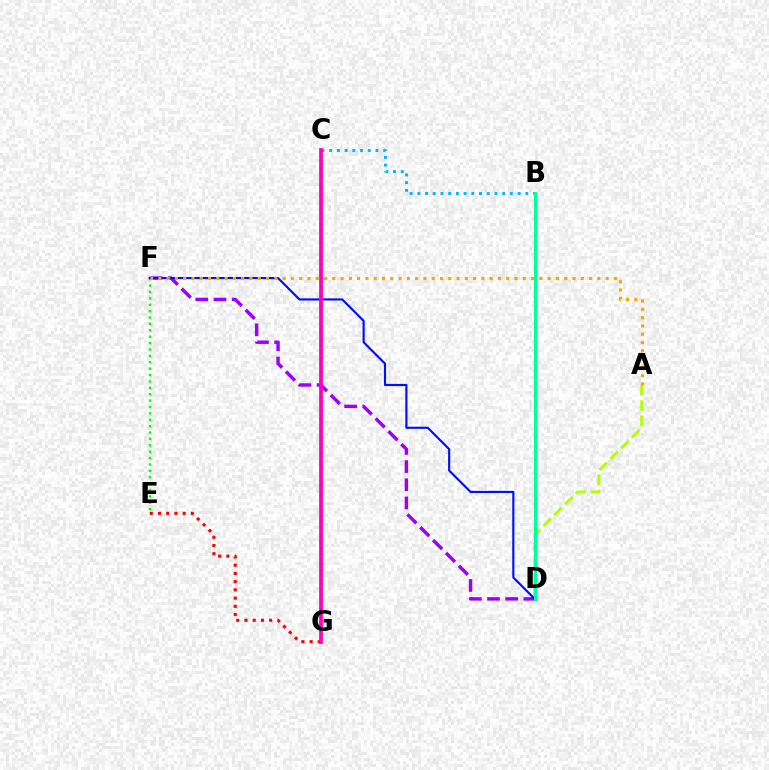{('E', 'G'): [{'color': '#ff0000', 'line_style': 'dotted', 'thickness': 2.23}], ('B', 'C'): [{'color': '#00b5ff', 'line_style': 'dotted', 'thickness': 2.1}], ('D', 'F'): [{'color': '#9b00ff', 'line_style': 'dashed', 'thickness': 2.47}, {'color': '#0010ff', 'line_style': 'solid', 'thickness': 1.55}], ('A', 'D'): [{'color': '#b3ff00', 'line_style': 'dashed', 'thickness': 2.08}], ('E', 'F'): [{'color': '#08ff00', 'line_style': 'dotted', 'thickness': 1.74}], ('C', 'G'): [{'color': '#ff00bd', 'line_style': 'solid', 'thickness': 2.71}], ('A', 'F'): [{'color': '#ffa500', 'line_style': 'dotted', 'thickness': 2.25}], ('B', 'D'): [{'color': '#00ff9d', 'line_style': 'solid', 'thickness': 2.2}]}